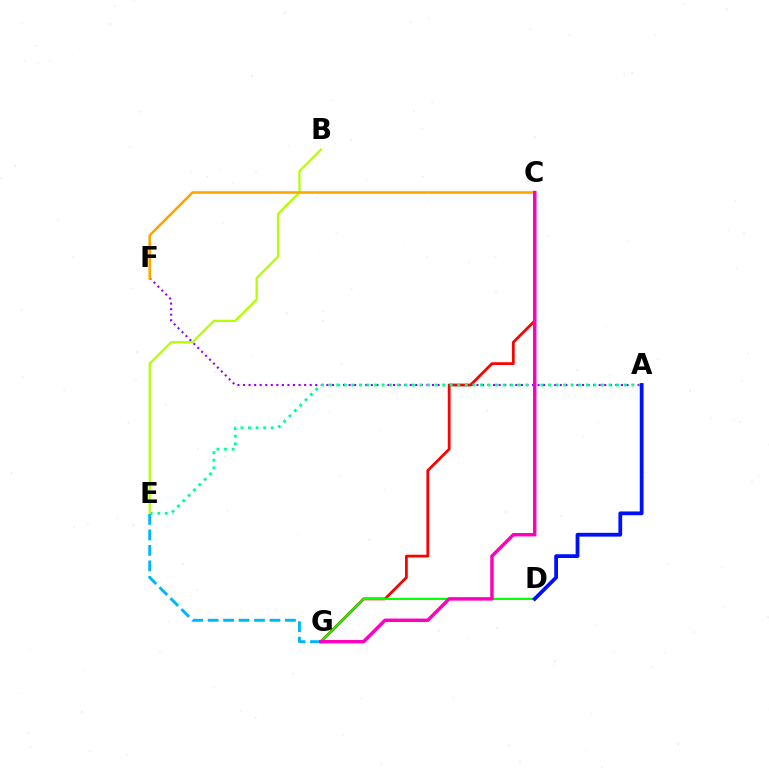{('A', 'F'): [{'color': '#9b00ff', 'line_style': 'dotted', 'thickness': 1.51}], ('C', 'G'): [{'color': '#ff0000', 'line_style': 'solid', 'thickness': 2.0}, {'color': '#ff00bd', 'line_style': 'solid', 'thickness': 2.48}], ('D', 'G'): [{'color': '#08ff00', 'line_style': 'solid', 'thickness': 1.56}], ('A', 'E'): [{'color': '#00ff9d', 'line_style': 'dotted', 'thickness': 2.06}], ('B', 'E'): [{'color': '#b3ff00', 'line_style': 'solid', 'thickness': 1.61}], ('A', 'D'): [{'color': '#0010ff', 'line_style': 'solid', 'thickness': 2.72}], ('E', 'G'): [{'color': '#00b5ff', 'line_style': 'dashed', 'thickness': 2.1}], ('C', 'F'): [{'color': '#ffa500', 'line_style': 'solid', 'thickness': 1.86}]}